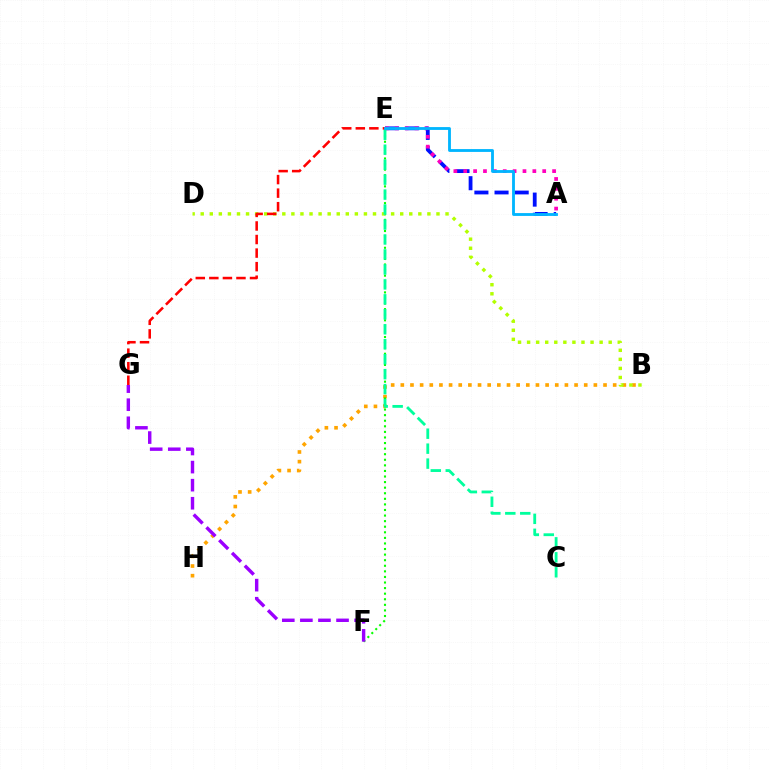{('A', 'E'): [{'color': '#0010ff', 'line_style': 'dashed', 'thickness': 2.74}, {'color': '#ff00bd', 'line_style': 'dotted', 'thickness': 2.68}, {'color': '#00b5ff', 'line_style': 'solid', 'thickness': 2.04}], ('B', 'H'): [{'color': '#ffa500', 'line_style': 'dotted', 'thickness': 2.62}], ('E', 'F'): [{'color': '#08ff00', 'line_style': 'dotted', 'thickness': 1.52}], ('B', 'D'): [{'color': '#b3ff00', 'line_style': 'dotted', 'thickness': 2.46}], ('C', 'E'): [{'color': '#00ff9d', 'line_style': 'dashed', 'thickness': 2.03}], ('F', 'G'): [{'color': '#9b00ff', 'line_style': 'dashed', 'thickness': 2.46}], ('E', 'G'): [{'color': '#ff0000', 'line_style': 'dashed', 'thickness': 1.84}]}